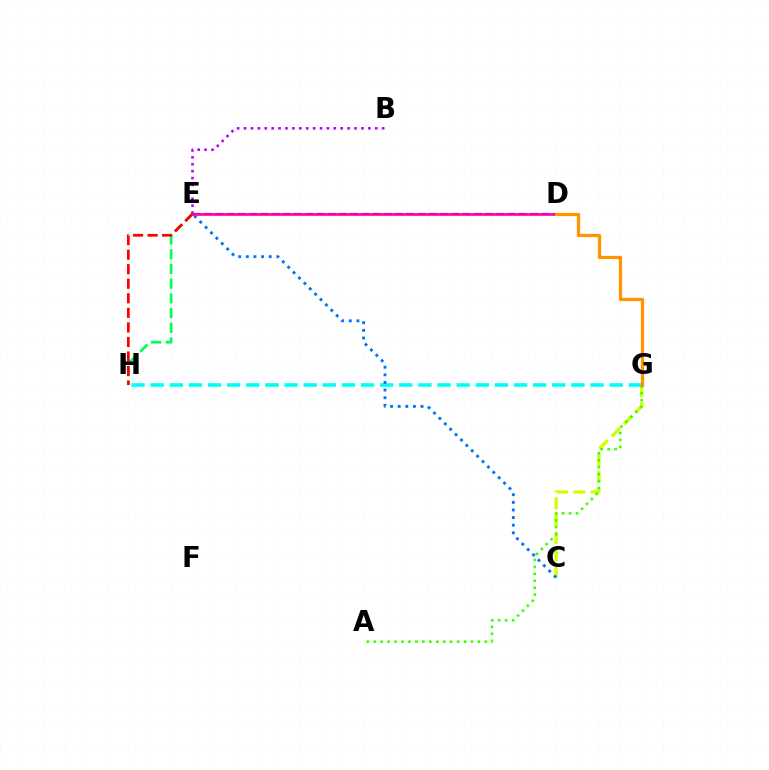{('C', 'G'): [{'color': '#d1ff00', 'line_style': 'dashed', 'thickness': 2.35}], ('D', 'E'): [{'color': '#2500ff', 'line_style': 'dashed', 'thickness': 1.53}, {'color': '#ff00ac', 'line_style': 'solid', 'thickness': 1.91}], ('G', 'H'): [{'color': '#00fff6', 'line_style': 'dashed', 'thickness': 2.6}], ('A', 'G'): [{'color': '#3dff00', 'line_style': 'dotted', 'thickness': 1.89}], ('E', 'H'): [{'color': '#00ff5c', 'line_style': 'dashed', 'thickness': 2.0}, {'color': '#ff0000', 'line_style': 'dashed', 'thickness': 1.98}], ('C', 'E'): [{'color': '#0074ff', 'line_style': 'dotted', 'thickness': 2.07}], ('B', 'E'): [{'color': '#b900ff', 'line_style': 'dotted', 'thickness': 1.88}], ('D', 'G'): [{'color': '#ff9400', 'line_style': 'solid', 'thickness': 2.35}]}